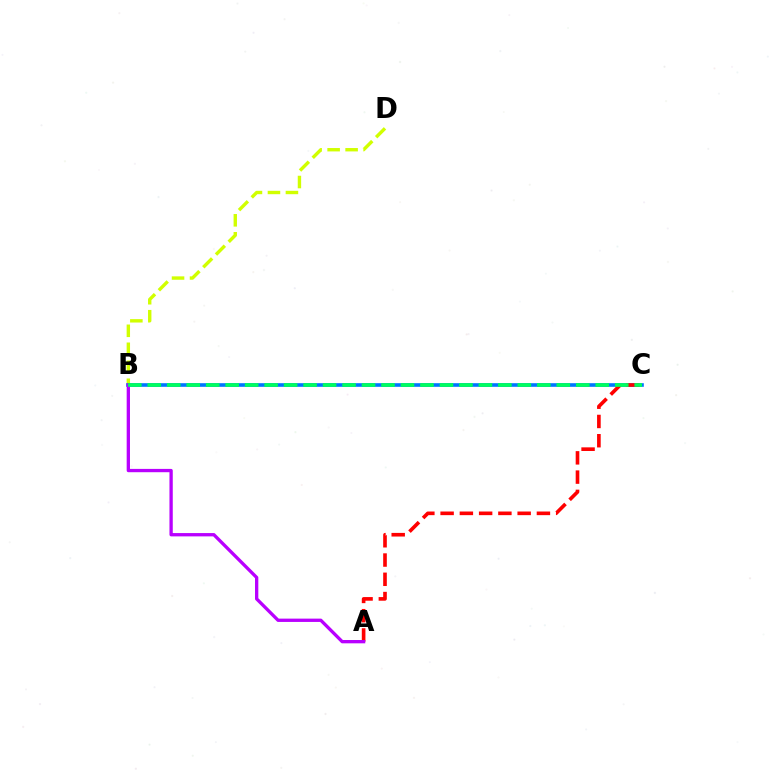{('B', 'D'): [{'color': '#d1ff00', 'line_style': 'dashed', 'thickness': 2.44}], ('B', 'C'): [{'color': '#0074ff', 'line_style': 'solid', 'thickness': 2.61}, {'color': '#00ff5c', 'line_style': 'dashed', 'thickness': 2.65}], ('A', 'C'): [{'color': '#ff0000', 'line_style': 'dashed', 'thickness': 2.62}], ('A', 'B'): [{'color': '#b900ff', 'line_style': 'solid', 'thickness': 2.38}]}